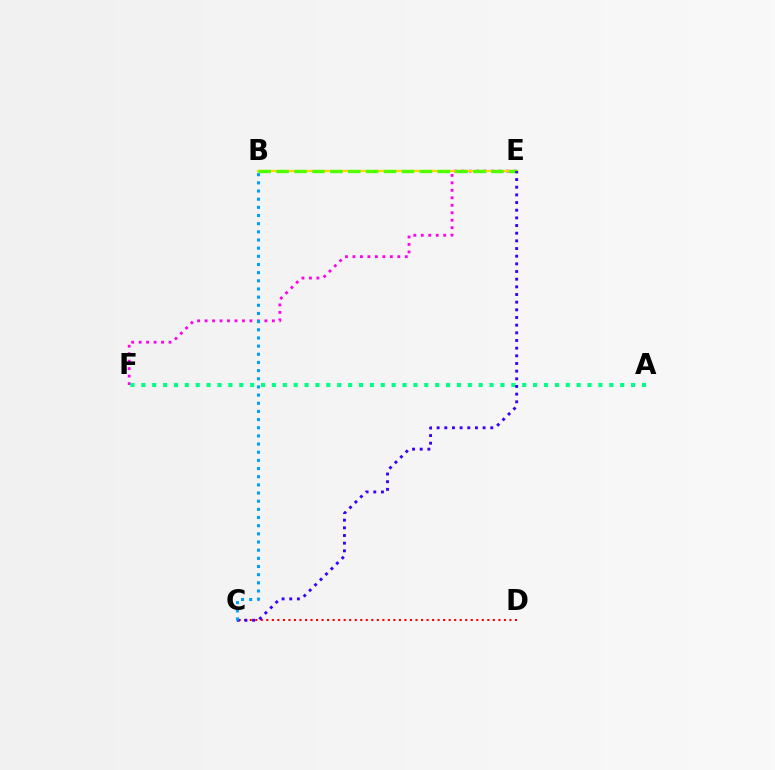{('C', 'D'): [{'color': '#ff0000', 'line_style': 'dotted', 'thickness': 1.5}], ('E', 'F'): [{'color': '#ff00ed', 'line_style': 'dotted', 'thickness': 2.03}], ('B', 'E'): [{'color': '#ffd500', 'line_style': 'solid', 'thickness': 1.61}, {'color': '#4fff00', 'line_style': 'dashed', 'thickness': 2.43}], ('A', 'F'): [{'color': '#00ff86', 'line_style': 'dotted', 'thickness': 2.96}], ('C', 'E'): [{'color': '#3700ff', 'line_style': 'dotted', 'thickness': 2.08}], ('B', 'C'): [{'color': '#009eff', 'line_style': 'dotted', 'thickness': 2.22}]}